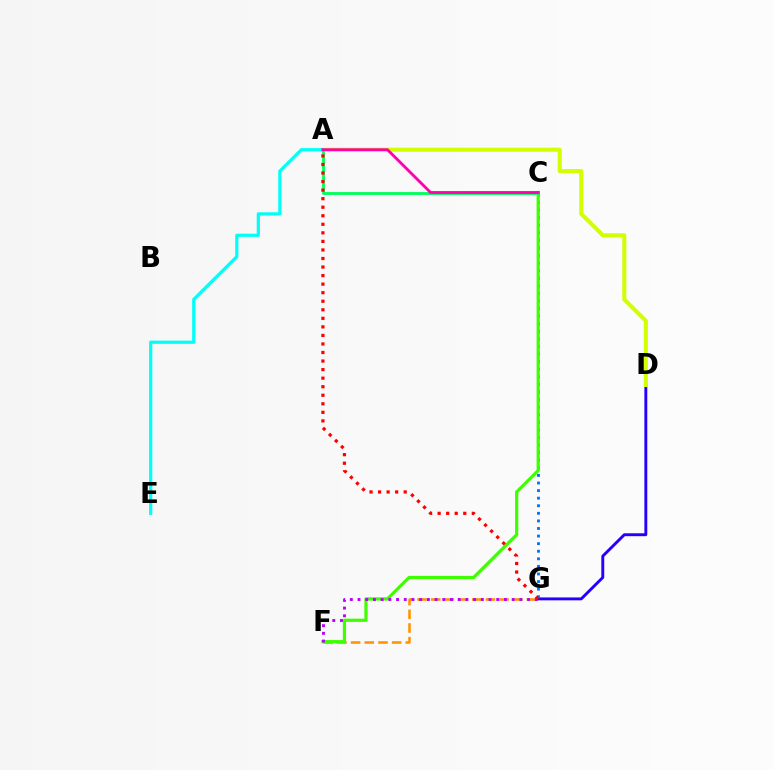{('D', 'G'): [{'color': '#2500ff', 'line_style': 'solid', 'thickness': 2.09}], ('A', 'D'): [{'color': '#d1ff00', 'line_style': 'solid', 'thickness': 2.91}], ('C', 'G'): [{'color': '#0074ff', 'line_style': 'dotted', 'thickness': 2.06}], ('F', 'G'): [{'color': '#ff9400', 'line_style': 'dashed', 'thickness': 1.86}, {'color': '#b900ff', 'line_style': 'dotted', 'thickness': 2.09}], ('A', 'E'): [{'color': '#00fff6', 'line_style': 'solid', 'thickness': 2.31}], ('C', 'F'): [{'color': '#3dff00', 'line_style': 'solid', 'thickness': 2.31}], ('A', 'C'): [{'color': '#00ff5c', 'line_style': 'solid', 'thickness': 2.05}, {'color': '#ff00ac', 'line_style': 'solid', 'thickness': 2.05}], ('A', 'G'): [{'color': '#ff0000', 'line_style': 'dotted', 'thickness': 2.32}]}